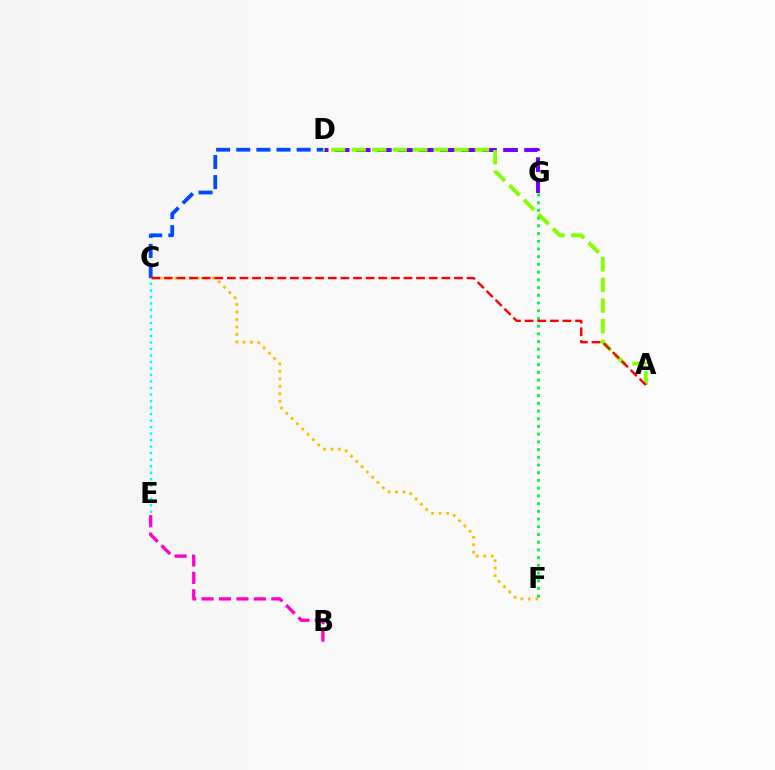{('D', 'G'): [{'color': '#7200ff', 'line_style': 'dashed', 'thickness': 2.86}], ('A', 'D'): [{'color': '#84ff00', 'line_style': 'dashed', 'thickness': 2.79}], ('C', 'F'): [{'color': '#ffbd00', 'line_style': 'dotted', 'thickness': 2.03}], ('B', 'E'): [{'color': '#ff00cf', 'line_style': 'dashed', 'thickness': 2.37}], ('F', 'G'): [{'color': '#00ff39', 'line_style': 'dotted', 'thickness': 2.1}], ('C', 'D'): [{'color': '#004bff', 'line_style': 'dashed', 'thickness': 2.73}], ('A', 'C'): [{'color': '#ff0000', 'line_style': 'dashed', 'thickness': 1.71}], ('C', 'E'): [{'color': '#00fff6', 'line_style': 'dotted', 'thickness': 1.77}]}